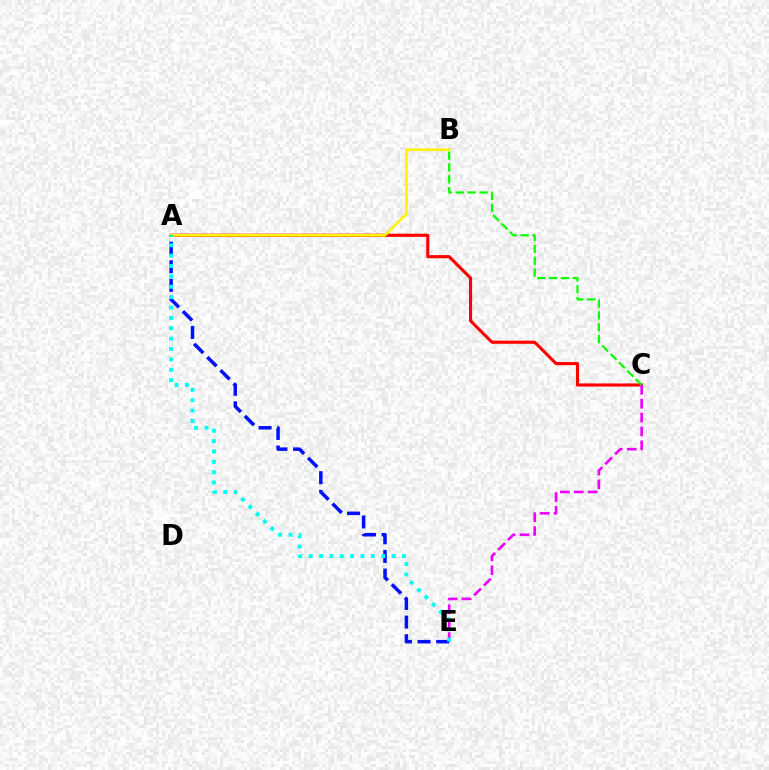{('A', 'C'): [{'color': '#ff0000', 'line_style': 'solid', 'thickness': 2.24}], ('B', 'C'): [{'color': '#08ff00', 'line_style': 'dashed', 'thickness': 1.61}], ('A', 'B'): [{'color': '#fcf500', 'line_style': 'solid', 'thickness': 1.9}], ('C', 'E'): [{'color': '#ee00ff', 'line_style': 'dashed', 'thickness': 1.88}], ('A', 'E'): [{'color': '#0010ff', 'line_style': 'dashed', 'thickness': 2.53}, {'color': '#00fff6', 'line_style': 'dotted', 'thickness': 2.82}]}